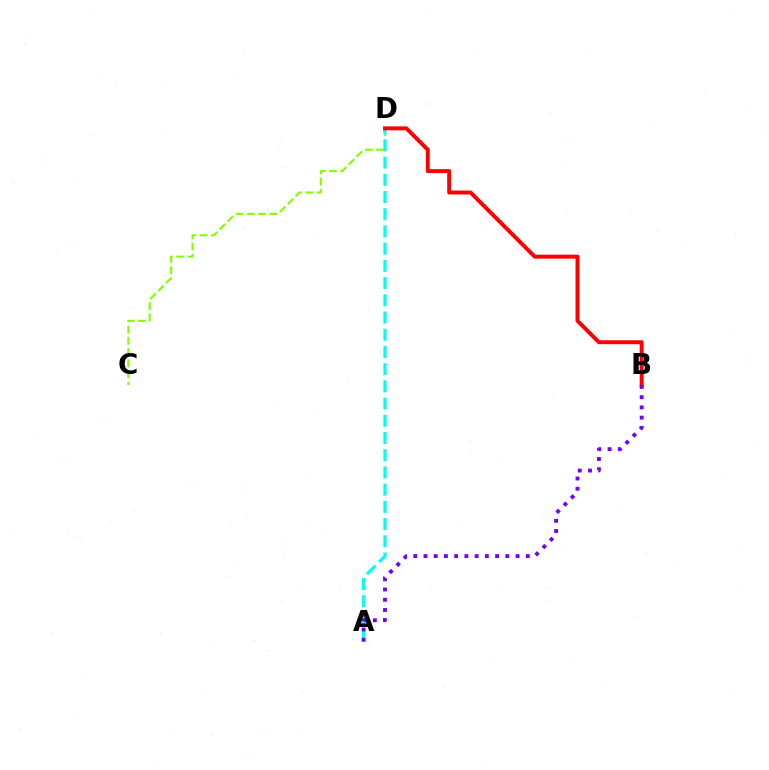{('C', 'D'): [{'color': '#84ff00', 'line_style': 'dashed', 'thickness': 1.52}], ('A', 'D'): [{'color': '#00fff6', 'line_style': 'dashed', 'thickness': 2.34}], ('B', 'D'): [{'color': '#ff0000', 'line_style': 'solid', 'thickness': 2.85}], ('A', 'B'): [{'color': '#7200ff', 'line_style': 'dotted', 'thickness': 2.78}]}